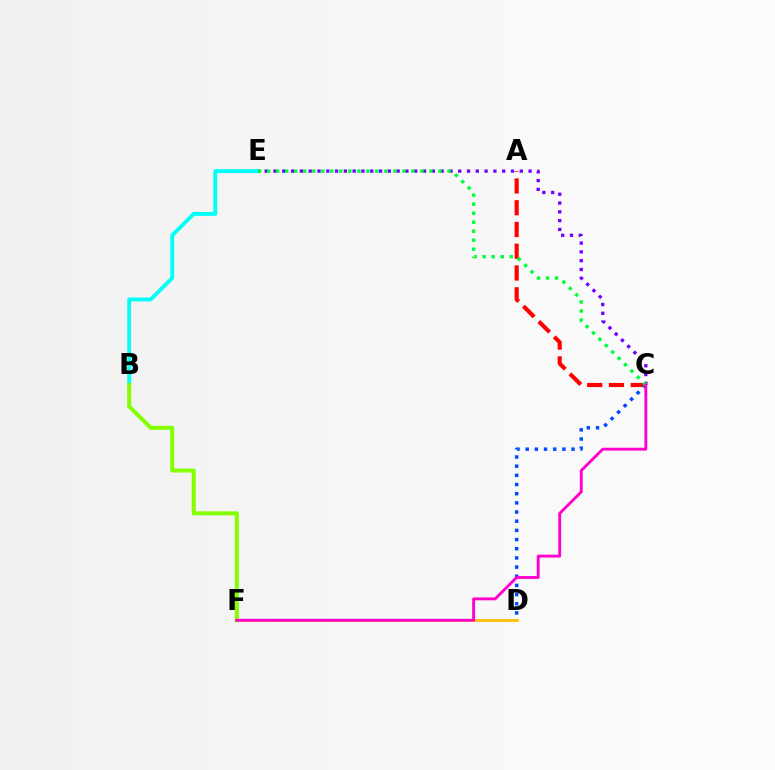{('B', 'E'): [{'color': '#00fff6', 'line_style': 'solid', 'thickness': 2.79}], ('D', 'F'): [{'color': '#ffbd00', 'line_style': 'solid', 'thickness': 1.95}], ('C', 'E'): [{'color': '#7200ff', 'line_style': 'dotted', 'thickness': 2.39}, {'color': '#00ff39', 'line_style': 'dotted', 'thickness': 2.45}], ('A', 'C'): [{'color': '#ff0000', 'line_style': 'dashed', 'thickness': 2.96}], ('C', 'D'): [{'color': '#004bff', 'line_style': 'dotted', 'thickness': 2.49}], ('B', 'F'): [{'color': '#84ff00', 'line_style': 'solid', 'thickness': 2.86}], ('C', 'F'): [{'color': '#ff00cf', 'line_style': 'solid', 'thickness': 2.07}]}